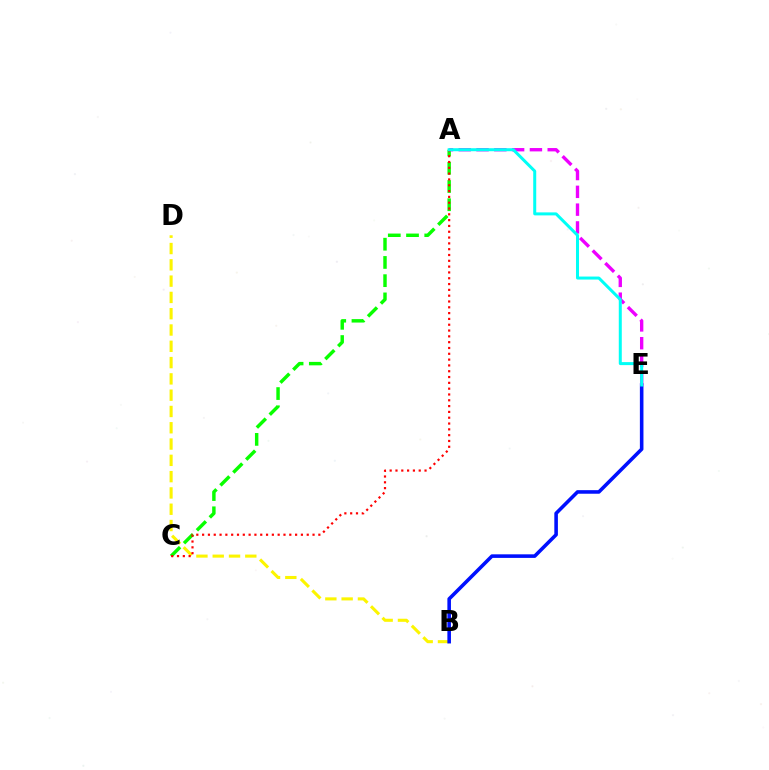{('B', 'D'): [{'color': '#fcf500', 'line_style': 'dashed', 'thickness': 2.21}], ('B', 'E'): [{'color': '#0010ff', 'line_style': 'solid', 'thickness': 2.58}], ('A', 'C'): [{'color': '#08ff00', 'line_style': 'dashed', 'thickness': 2.48}, {'color': '#ff0000', 'line_style': 'dotted', 'thickness': 1.58}], ('A', 'E'): [{'color': '#ee00ff', 'line_style': 'dashed', 'thickness': 2.42}, {'color': '#00fff6', 'line_style': 'solid', 'thickness': 2.16}]}